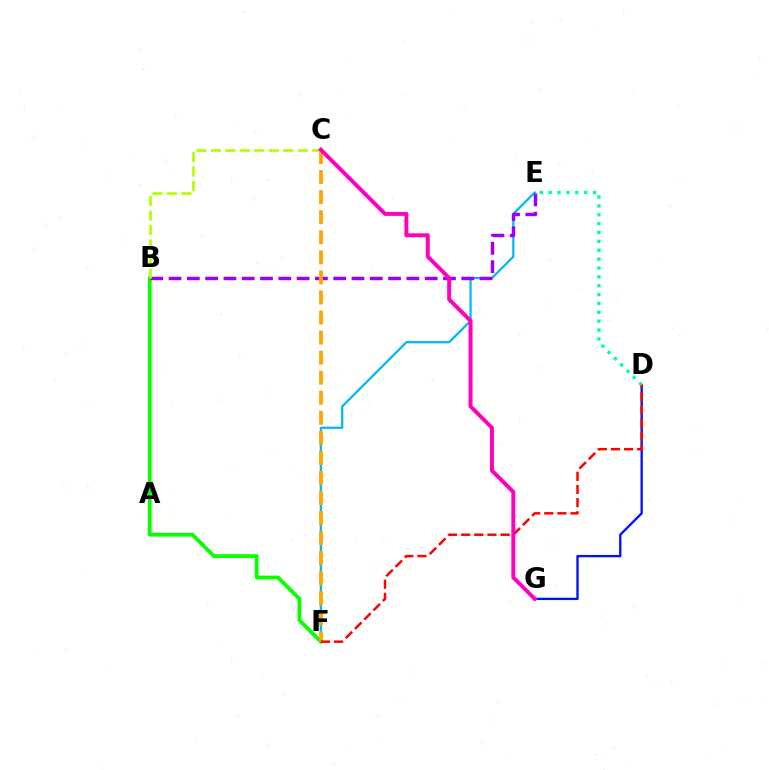{('E', 'F'): [{'color': '#00b5ff', 'line_style': 'solid', 'thickness': 1.61}], ('B', 'F'): [{'color': '#08ff00', 'line_style': 'solid', 'thickness': 2.73}], ('B', 'E'): [{'color': '#9b00ff', 'line_style': 'dashed', 'thickness': 2.49}], ('C', 'F'): [{'color': '#ffa500', 'line_style': 'dashed', 'thickness': 2.73}], ('D', 'G'): [{'color': '#0010ff', 'line_style': 'solid', 'thickness': 1.68}], ('D', 'E'): [{'color': '#00ff9d', 'line_style': 'dotted', 'thickness': 2.41}], ('B', 'C'): [{'color': '#b3ff00', 'line_style': 'dashed', 'thickness': 1.97}], ('D', 'F'): [{'color': '#ff0000', 'line_style': 'dashed', 'thickness': 1.78}], ('C', 'G'): [{'color': '#ff00bd', 'line_style': 'solid', 'thickness': 2.85}]}